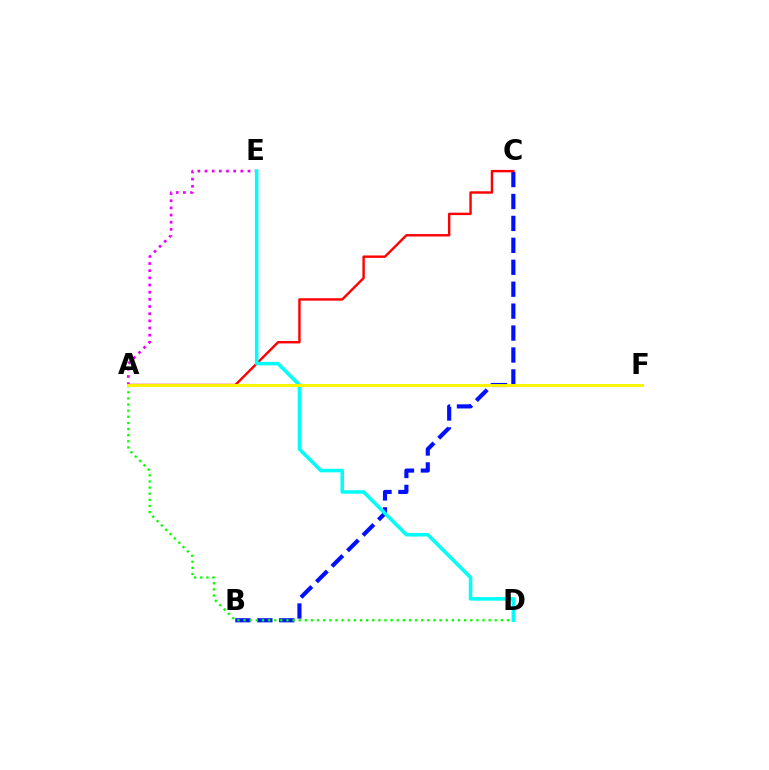{('B', 'C'): [{'color': '#0010ff', 'line_style': 'dashed', 'thickness': 2.98}], ('A', 'C'): [{'color': '#ff0000', 'line_style': 'solid', 'thickness': 1.74}], ('A', 'D'): [{'color': '#08ff00', 'line_style': 'dotted', 'thickness': 1.66}], ('A', 'E'): [{'color': '#ee00ff', 'line_style': 'dotted', 'thickness': 1.95}], ('D', 'E'): [{'color': '#00fff6', 'line_style': 'solid', 'thickness': 2.55}], ('A', 'F'): [{'color': '#fcf500', 'line_style': 'solid', 'thickness': 2.11}]}